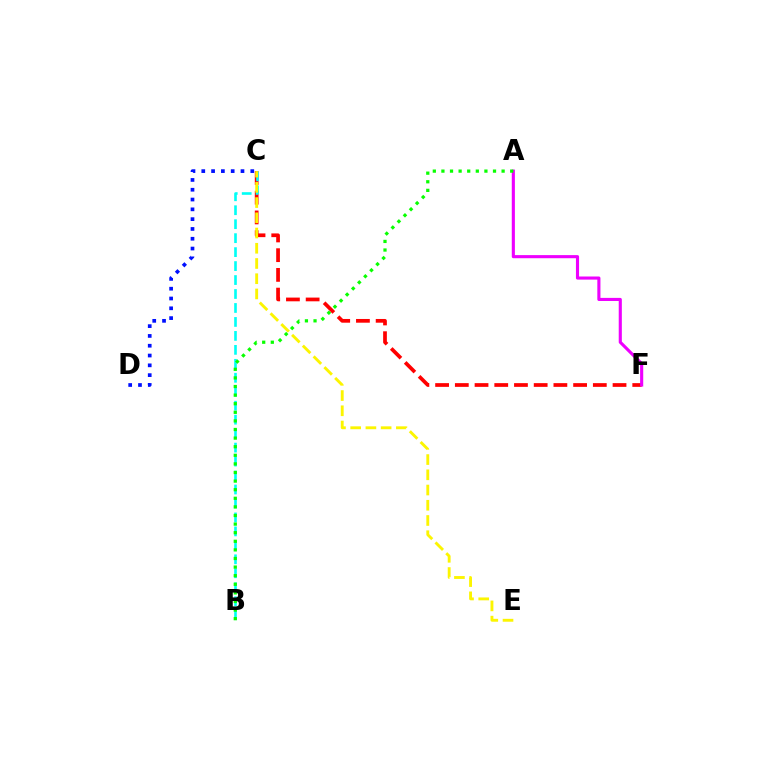{('C', 'F'): [{'color': '#ff0000', 'line_style': 'dashed', 'thickness': 2.68}], ('B', 'C'): [{'color': '#00fff6', 'line_style': 'dashed', 'thickness': 1.9}], ('C', 'E'): [{'color': '#fcf500', 'line_style': 'dashed', 'thickness': 2.07}], ('C', 'D'): [{'color': '#0010ff', 'line_style': 'dotted', 'thickness': 2.66}], ('A', 'F'): [{'color': '#ee00ff', 'line_style': 'solid', 'thickness': 2.24}], ('A', 'B'): [{'color': '#08ff00', 'line_style': 'dotted', 'thickness': 2.34}]}